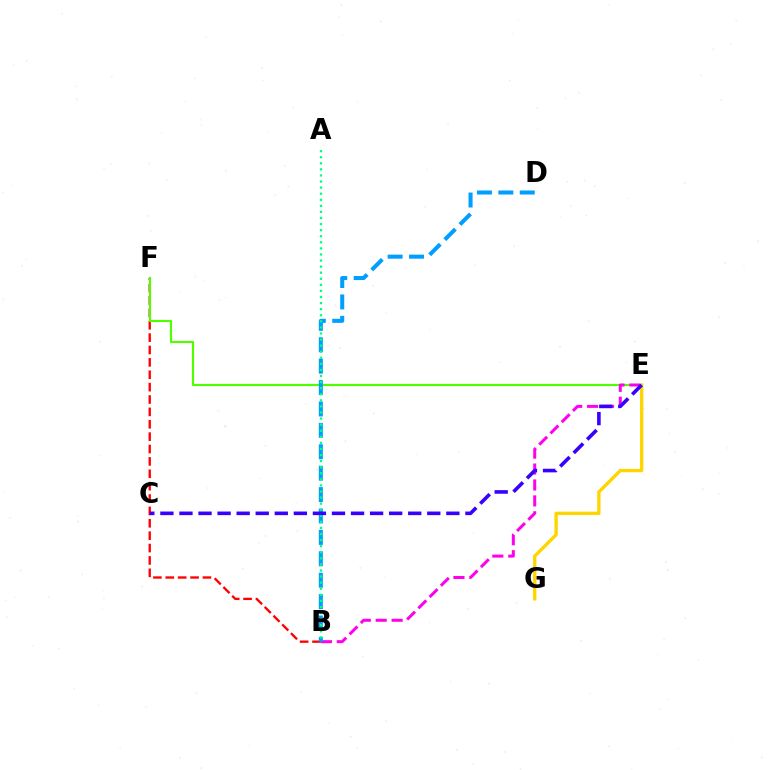{('B', 'F'): [{'color': '#ff0000', 'line_style': 'dashed', 'thickness': 1.68}], ('E', 'F'): [{'color': '#4fff00', 'line_style': 'solid', 'thickness': 1.55}], ('B', 'E'): [{'color': '#ff00ed', 'line_style': 'dashed', 'thickness': 2.16}], ('B', 'D'): [{'color': '#009eff', 'line_style': 'dashed', 'thickness': 2.91}], ('A', 'B'): [{'color': '#00ff86', 'line_style': 'dotted', 'thickness': 1.65}], ('E', 'G'): [{'color': '#ffd500', 'line_style': 'solid', 'thickness': 2.4}], ('C', 'E'): [{'color': '#3700ff', 'line_style': 'dashed', 'thickness': 2.59}]}